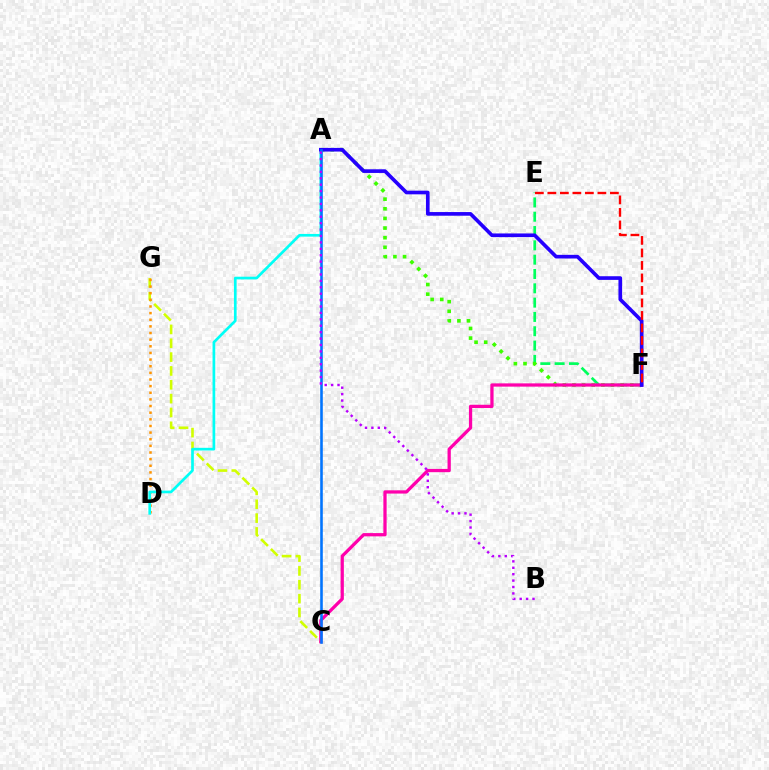{('C', 'G'): [{'color': '#d1ff00', 'line_style': 'dashed', 'thickness': 1.88}], ('E', 'F'): [{'color': '#00ff5c', 'line_style': 'dashed', 'thickness': 1.94}, {'color': '#ff0000', 'line_style': 'dashed', 'thickness': 1.7}], ('A', 'F'): [{'color': '#3dff00', 'line_style': 'dotted', 'thickness': 2.62}, {'color': '#2500ff', 'line_style': 'solid', 'thickness': 2.63}], ('C', 'F'): [{'color': '#ff00ac', 'line_style': 'solid', 'thickness': 2.35}], ('D', 'G'): [{'color': '#ff9400', 'line_style': 'dotted', 'thickness': 1.8}], ('A', 'D'): [{'color': '#00fff6', 'line_style': 'solid', 'thickness': 1.94}], ('A', 'C'): [{'color': '#0074ff', 'line_style': 'solid', 'thickness': 1.86}], ('A', 'B'): [{'color': '#b900ff', 'line_style': 'dotted', 'thickness': 1.74}]}